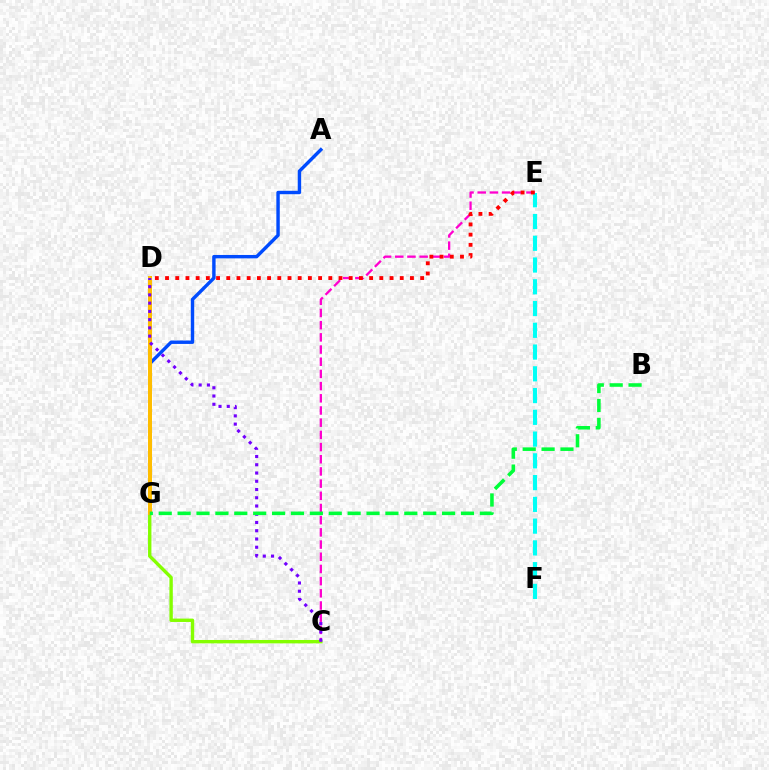{('A', 'G'): [{'color': '#004bff', 'line_style': 'solid', 'thickness': 2.46}], ('E', 'F'): [{'color': '#00fff6', 'line_style': 'dashed', 'thickness': 2.96}], ('C', 'G'): [{'color': '#84ff00', 'line_style': 'solid', 'thickness': 2.43}], ('C', 'E'): [{'color': '#ff00cf', 'line_style': 'dashed', 'thickness': 1.66}], ('D', 'G'): [{'color': '#ffbd00', 'line_style': 'solid', 'thickness': 2.88}], ('C', 'D'): [{'color': '#7200ff', 'line_style': 'dotted', 'thickness': 2.24}], ('D', 'E'): [{'color': '#ff0000', 'line_style': 'dotted', 'thickness': 2.77}], ('B', 'G'): [{'color': '#00ff39', 'line_style': 'dashed', 'thickness': 2.57}]}